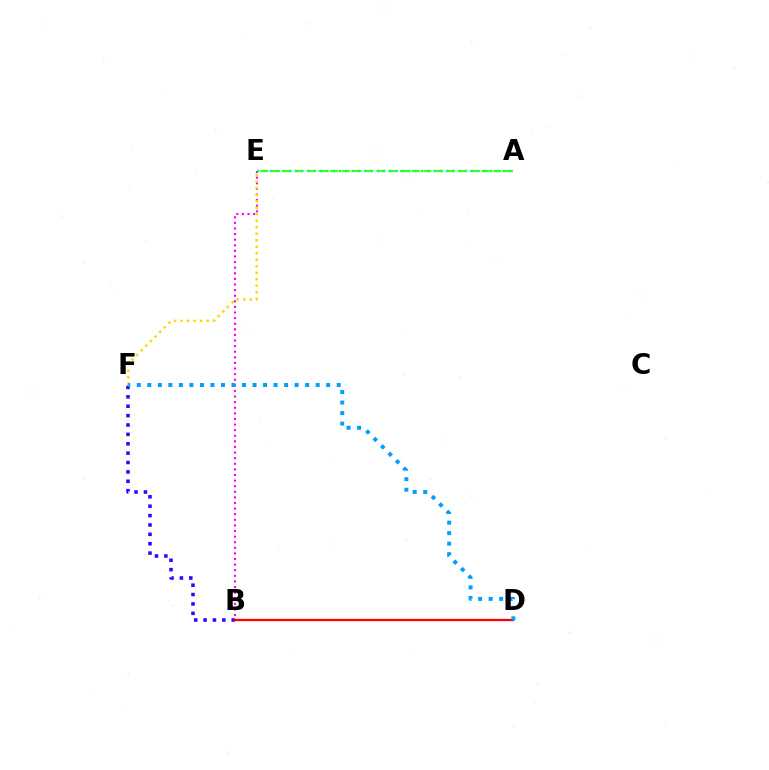{('B', 'E'): [{'color': '#ff00ed', 'line_style': 'dotted', 'thickness': 1.52}], ('A', 'E'): [{'color': '#4fff00', 'line_style': 'dashed', 'thickness': 1.58}, {'color': '#00ff86', 'line_style': 'dotted', 'thickness': 1.71}], ('B', 'F'): [{'color': '#3700ff', 'line_style': 'dotted', 'thickness': 2.55}], ('E', 'F'): [{'color': '#ffd500', 'line_style': 'dotted', 'thickness': 1.77}], ('B', 'D'): [{'color': '#ff0000', 'line_style': 'solid', 'thickness': 1.64}], ('D', 'F'): [{'color': '#009eff', 'line_style': 'dotted', 'thickness': 2.86}]}